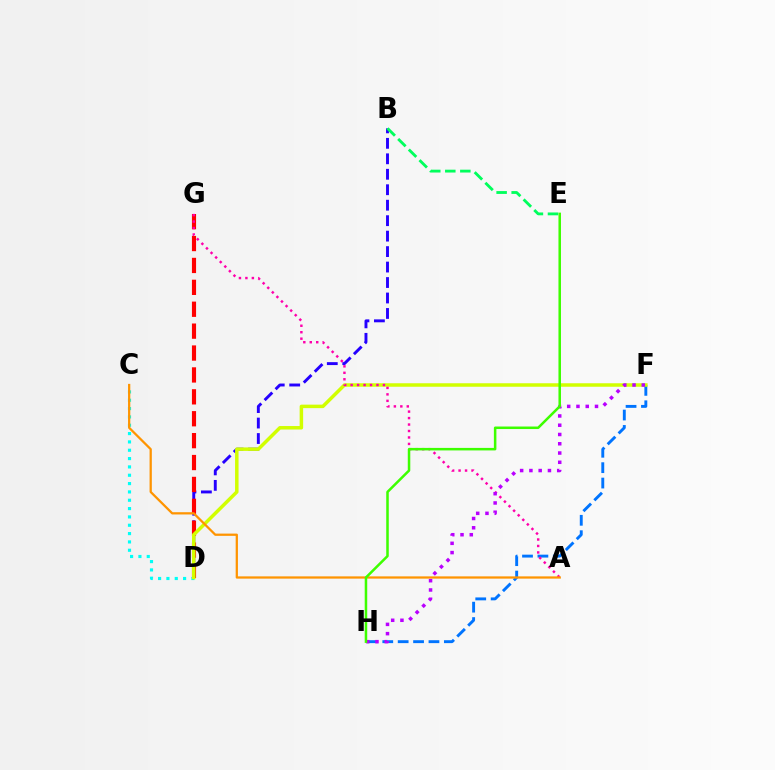{('C', 'D'): [{'color': '#00fff6', 'line_style': 'dotted', 'thickness': 2.26}], ('F', 'H'): [{'color': '#0074ff', 'line_style': 'dashed', 'thickness': 2.09}, {'color': '#b900ff', 'line_style': 'dotted', 'thickness': 2.52}], ('B', 'D'): [{'color': '#2500ff', 'line_style': 'dashed', 'thickness': 2.1}], ('D', 'G'): [{'color': '#ff0000', 'line_style': 'dashed', 'thickness': 2.98}], ('D', 'F'): [{'color': '#d1ff00', 'line_style': 'solid', 'thickness': 2.52}], ('A', 'G'): [{'color': '#ff00ac', 'line_style': 'dotted', 'thickness': 1.76}], ('A', 'C'): [{'color': '#ff9400', 'line_style': 'solid', 'thickness': 1.62}], ('B', 'E'): [{'color': '#00ff5c', 'line_style': 'dashed', 'thickness': 2.04}], ('E', 'H'): [{'color': '#3dff00', 'line_style': 'solid', 'thickness': 1.81}]}